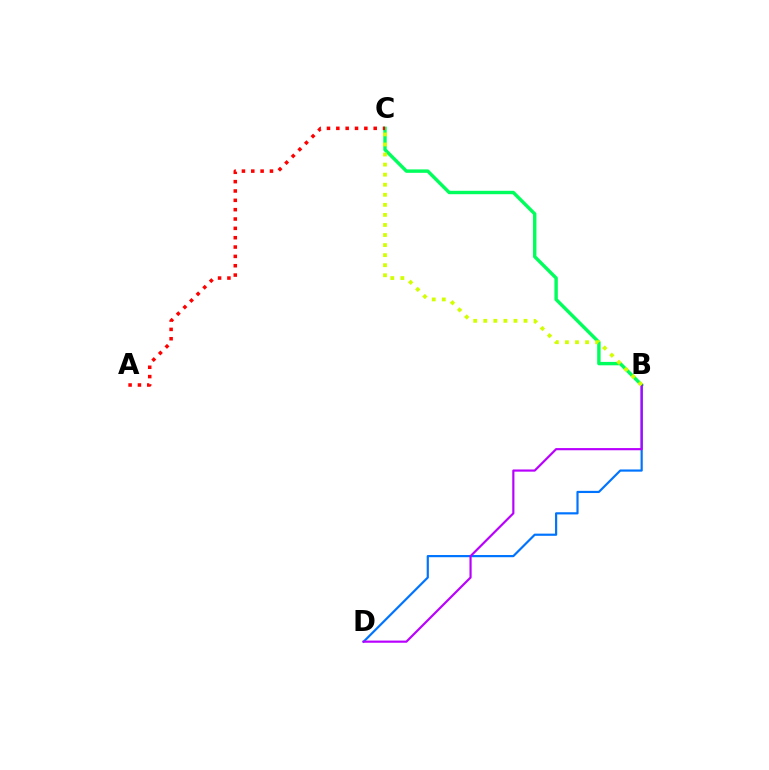{('B', 'C'): [{'color': '#00ff5c', 'line_style': 'solid', 'thickness': 2.46}, {'color': '#d1ff00', 'line_style': 'dotted', 'thickness': 2.73}], ('A', 'C'): [{'color': '#ff0000', 'line_style': 'dotted', 'thickness': 2.54}], ('B', 'D'): [{'color': '#0074ff', 'line_style': 'solid', 'thickness': 1.57}, {'color': '#b900ff', 'line_style': 'solid', 'thickness': 1.57}]}